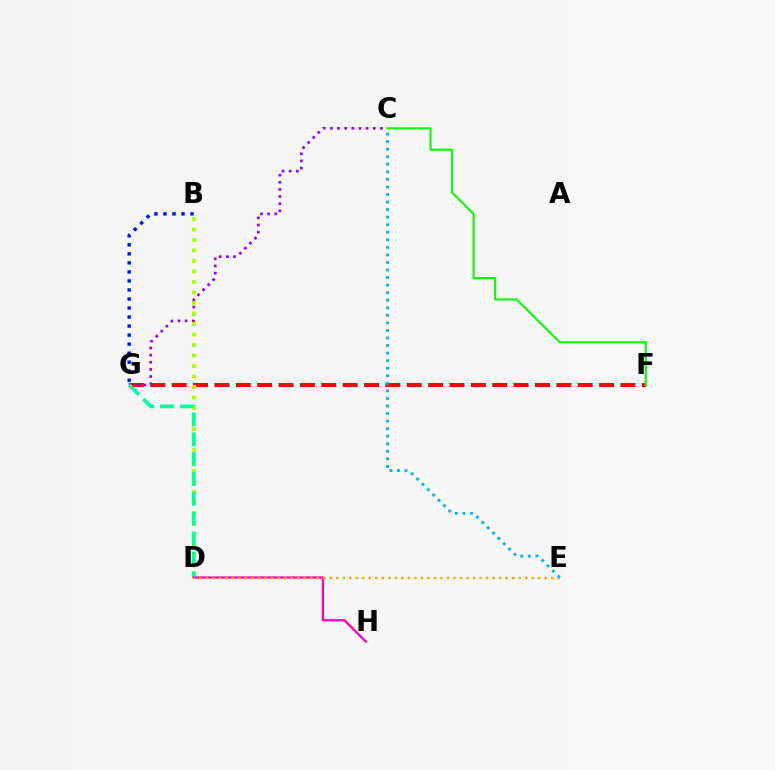{('F', 'G'): [{'color': '#ff0000', 'line_style': 'dashed', 'thickness': 2.9}], ('C', 'G'): [{'color': '#9b00ff', 'line_style': 'dotted', 'thickness': 1.94}], ('C', 'F'): [{'color': '#08ff00', 'line_style': 'solid', 'thickness': 1.52}], ('B', 'D'): [{'color': '#b3ff00', 'line_style': 'dotted', 'thickness': 2.85}], ('B', 'G'): [{'color': '#0010ff', 'line_style': 'dotted', 'thickness': 2.45}], ('D', 'G'): [{'color': '#00ff9d', 'line_style': 'dashed', 'thickness': 2.7}], ('D', 'H'): [{'color': '#ff00bd', 'line_style': 'solid', 'thickness': 1.64}], ('D', 'E'): [{'color': '#ffa500', 'line_style': 'dotted', 'thickness': 1.77}], ('C', 'E'): [{'color': '#00b5ff', 'line_style': 'dotted', 'thickness': 2.05}]}